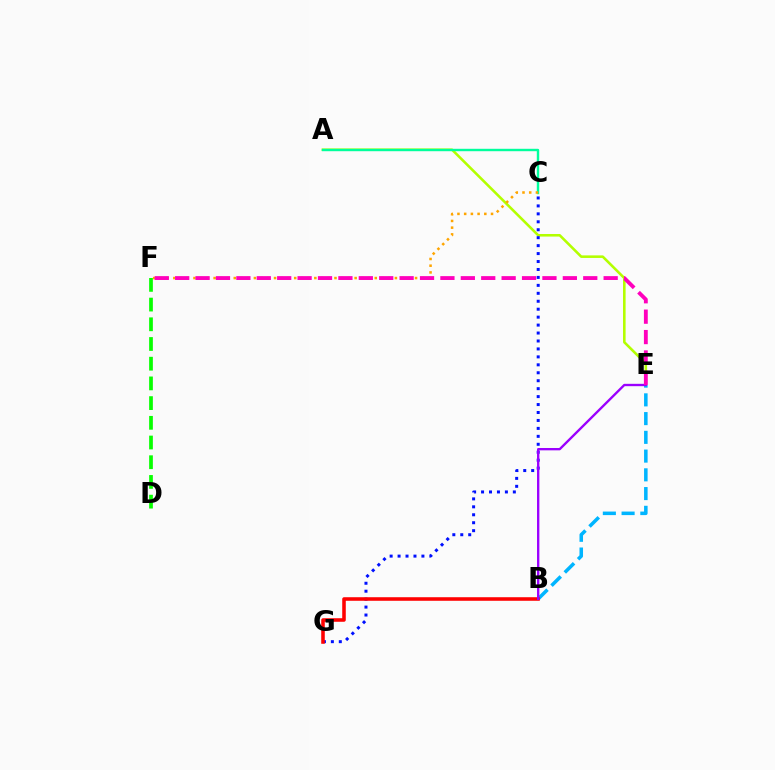{('A', 'E'): [{'color': '#b3ff00', 'line_style': 'solid', 'thickness': 1.85}], ('D', 'F'): [{'color': '#08ff00', 'line_style': 'dashed', 'thickness': 2.68}], ('C', 'G'): [{'color': '#0010ff', 'line_style': 'dotted', 'thickness': 2.16}], ('B', 'E'): [{'color': '#00b5ff', 'line_style': 'dashed', 'thickness': 2.55}, {'color': '#9b00ff', 'line_style': 'solid', 'thickness': 1.69}], ('B', 'G'): [{'color': '#ff0000', 'line_style': 'solid', 'thickness': 2.56}], ('A', 'C'): [{'color': '#00ff9d', 'line_style': 'solid', 'thickness': 1.73}], ('C', 'F'): [{'color': '#ffa500', 'line_style': 'dotted', 'thickness': 1.82}], ('E', 'F'): [{'color': '#ff00bd', 'line_style': 'dashed', 'thickness': 2.77}]}